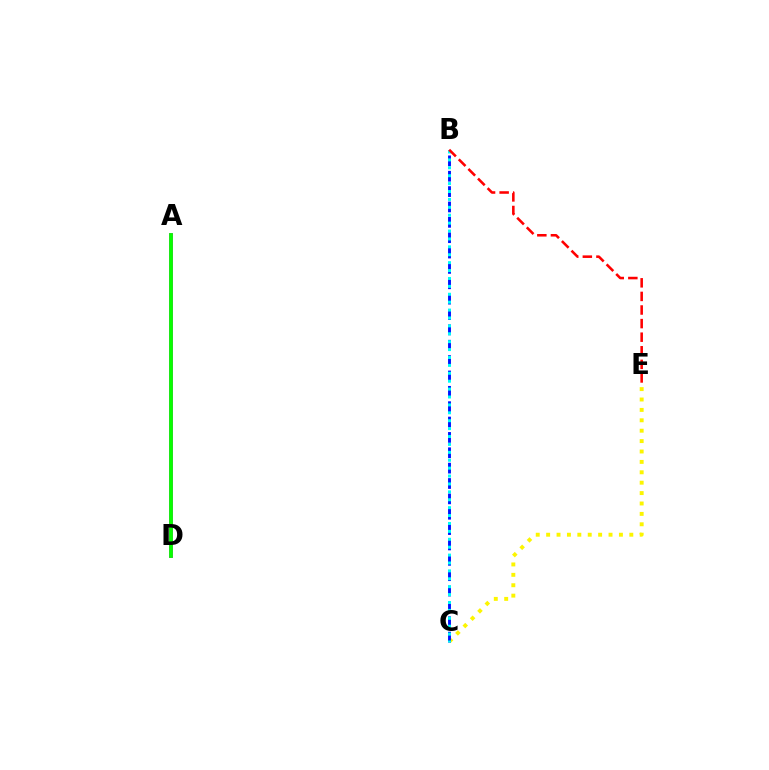{('A', 'D'): [{'color': '#ee00ff', 'line_style': 'solid', 'thickness': 2.8}, {'color': '#08ff00', 'line_style': 'solid', 'thickness': 2.74}], ('C', 'E'): [{'color': '#fcf500', 'line_style': 'dotted', 'thickness': 2.83}], ('B', 'C'): [{'color': '#0010ff', 'line_style': 'dashed', 'thickness': 2.09}, {'color': '#00fff6', 'line_style': 'dotted', 'thickness': 2.15}], ('B', 'E'): [{'color': '#ff0000', 'line_style': 'dashed', 'thickness': 1.85}]}